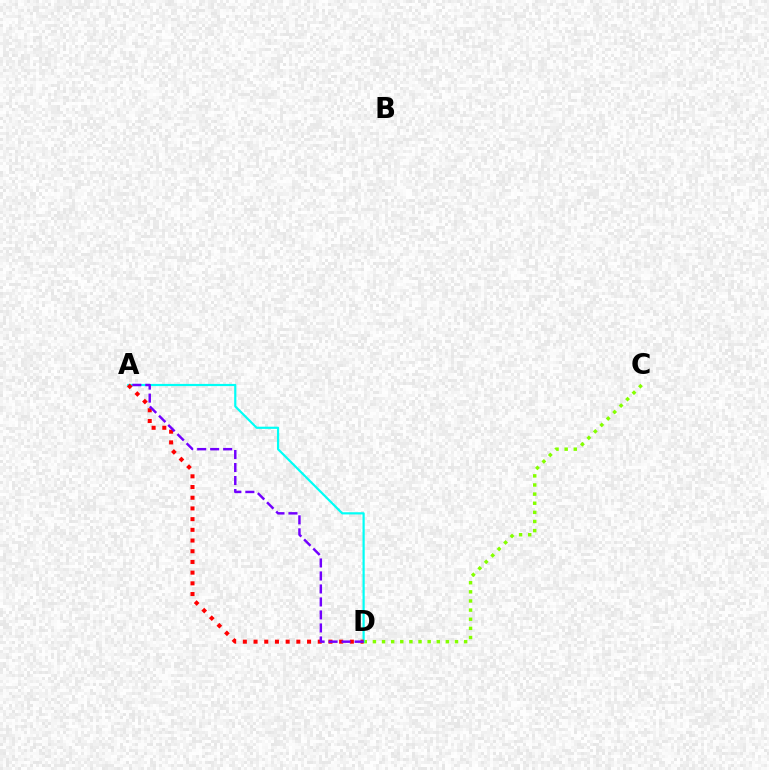{('C', 'D'): [{'color': '#84ff00', 'line_style': 'dotted', 'thickness': 2.48}], ('A', 'D'): [{'color': '#00fff6', 'line_style': 'solid', 'thickness': 1.58}, {'color': '#ff0000', 'line_style': 'dotted', 'thickness': 2.91}, {'color': '#7200ff', 'line_style': 'dashed', 'thickness': 1.77}]}